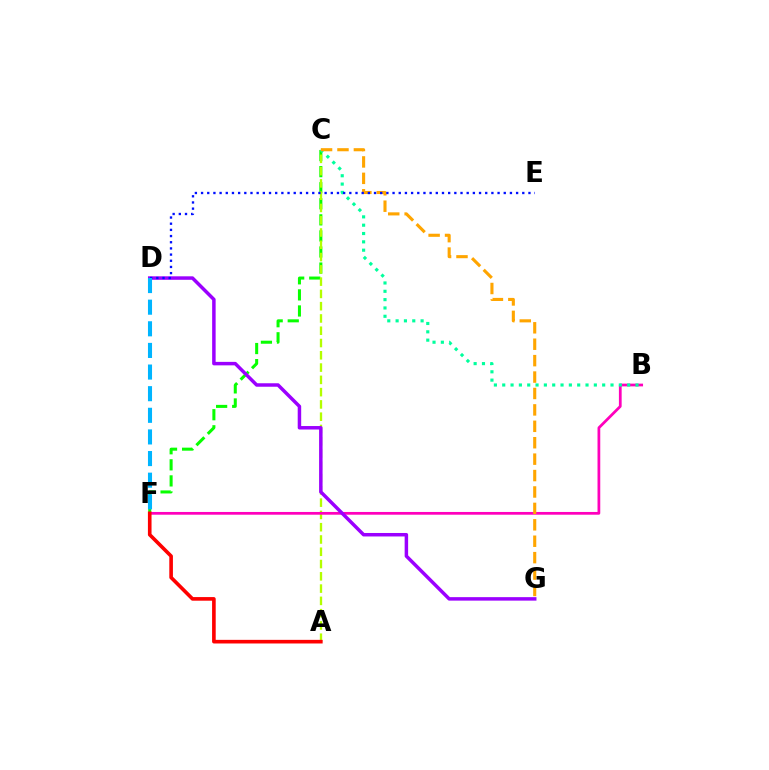{('C', 'F'): [{'color': '#08ff00', 'line_style': 'dashed', 'thickness': 2.18}], ('A', 'C'): [{'color': '#b3ff00', 'line_style': 'dashed', 'thickness': 1.67}], ('B', 'F'): [{'color': '#ff00bd', 'line_style': 'solid', 'thickness': 1.98}], ('D', 'G'): [{'color': '#9b00ff', 'line_style': 'solid', 'thickness': 2.51}], ('B', 'C'): [{'color': '#00ff9d', 'line_style': 'dotted', 'thickness': 2.26}], ('C', 'G'): [{'color': '#ffa500', 'line_style': 'dashed', 'thickness': 2.23}], ('D', 'E'): [{'color': '#0010ff', 'line_style': 'dotted', 'thickness': 1.68}], ('D', 'F'): [{'color': '#00b5ff', 'line_style': 'dashed', 'thickness': 2.94}], ('A', 'F'): [{'color': '#ff0000', 'line_style': 'solid', 'thickness': 2.61}]}